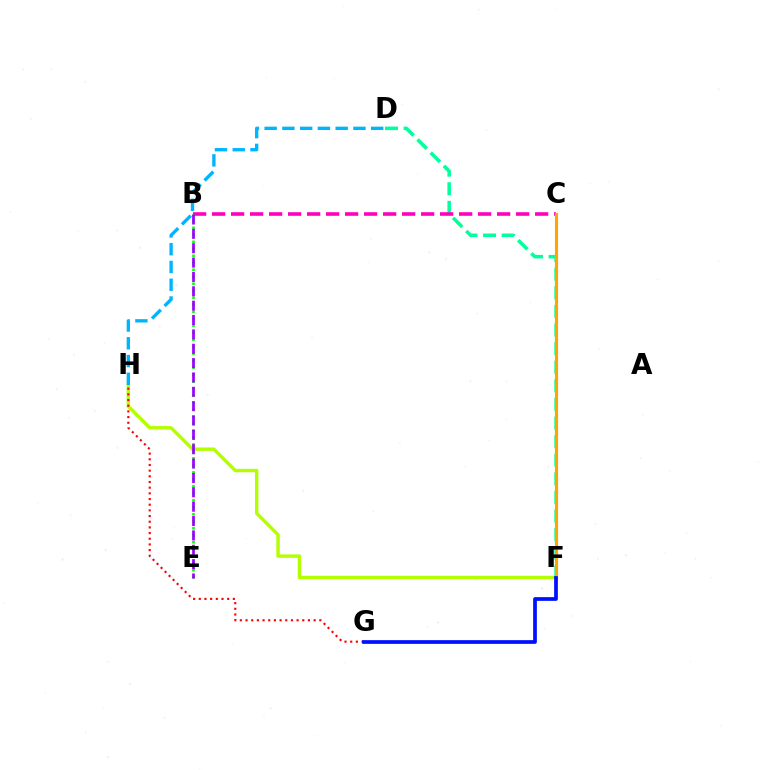{('F', 'H'): [{'color': '#b3ff00', 'line_style': 'solid', 'thickness': 2.46}], ('D', 'F'): [{'color': '#00ff9d', 'line_style': 'dashed', 'thickness': 2.53}], ('B', 'C'): [{'color': '#ff00bd', 'line_style': 'dashed', 'thickness': 2.58}], ('B', 'E'): [{'color': '#08ff00', 'line_style': 'dotted', 'thickness': 1.9}, {'color': '#9b00ff', 'line_style': 'dashed', 'thickness': 1.95}], ('G', 'H'): [{'color': '#ff0000', 'line_style': 'dotted', 'thickness': 1.54}], ('C', 'F'): [{'color': '#ffa500', 'line_style': 'solid', 'thickness': 2.24}], ('F', 'G'): [{'color': '#0010ff', 'line_style': 'solid', 'thickness': 2.68}], ('D', 'H'): [{'color': '#00b5ff', 'line_style': 'dashed', 'thickness': 2.41}]}